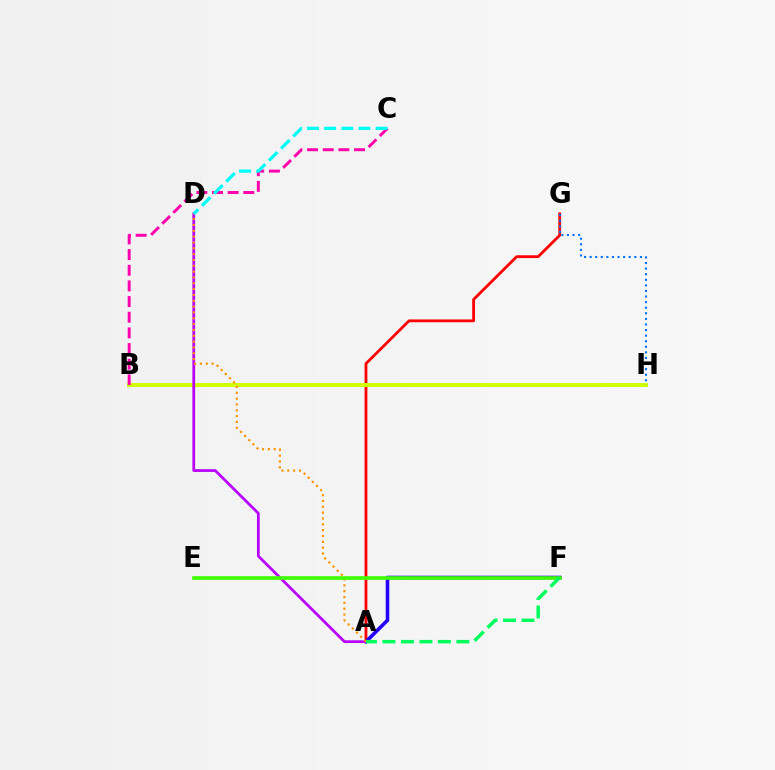{('A', 'G'): [{'color': '#ff0000', 'line_style': 'solid', 'thickness': 2.02}], ('B', 'H'): [{'color': '#d1ff00', 'line_style': 'solid', 'thickness': 2.89}], ('A', 'F'): [{'color': '#2500ff', 'line_style': 'solid', 'thickness': 2.58}, {'color': '#00ff5c', 'line_style': 'dashed', 'thickness': 2.51}], ('A', 'D'): [{'color': '#b900ff', 'line_style': 'solid', 'thickness': 1.98}, {'color': '#ff9400', 'line_style': 'dotted', 'thickness': 1.58}], ('B', 'C'): [{'color': '#ff00ac', 'line_style': 'dashed', 'thickness': 2.13}], ('G', 'H'): [{'color': '#0074ff', 'line_style': 'dotted', 'thickness': 1.52}], ('C', 'D'): [{'color': '#00fff6', 'line_style': 'dashed', 'thickness': 2.33}], ('E', 'F'): [{'color': '#3dff00', 'line_style': 'solid', 'thickness': 2.61}]}